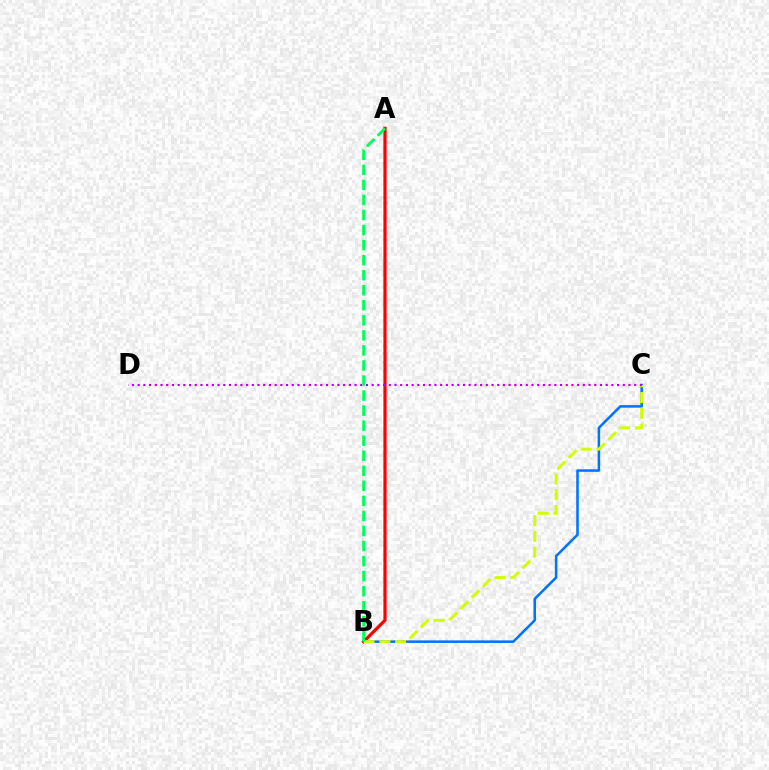{('B', 'C'): [{'color': '#0074ff', 'line_style': 'solid', 'thickness': 1.83}, {'color': '#d1ff00', 'line_style': 'dashed', 'thickness': 2.14}], ('A', 'B'): [{'color': '#ff0000', 'line_style': 'solid', 'thickness': 2.3}, {'color': '#00ff5c', 'line_style': 'dashed', 'thickness': 2.04}], ('C', 'D'): [{'color': '#b900ff', 'line_style': 'dotted', 'thickness': 1.55}]}